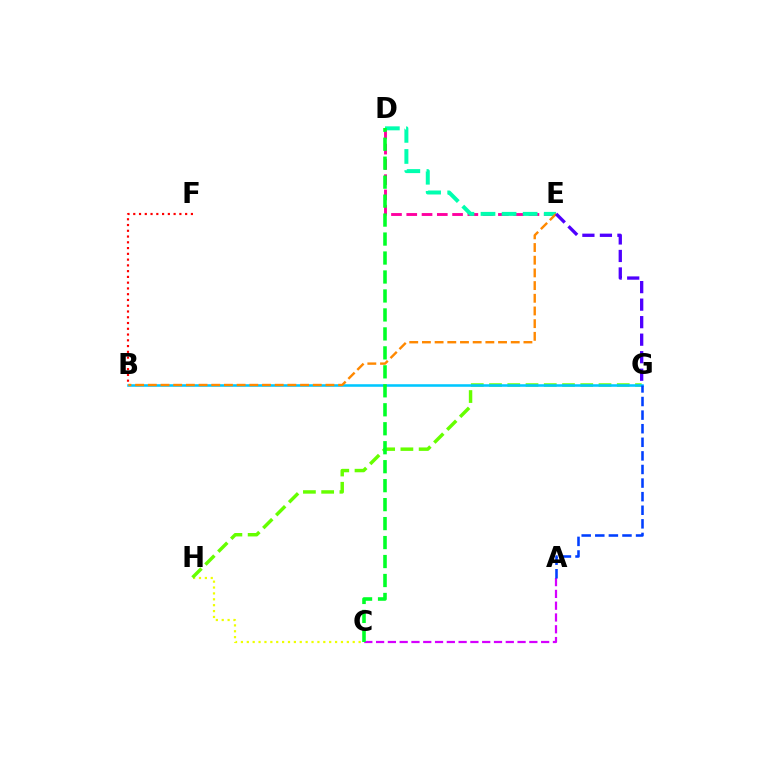{('C', 'H'): [{'color': '#eeff00', 'line_style': 'dotted', 'thickness': 1.6}], ('D', 'E'): [{'color': '#ff00a0', 'line_style': 'dashed', 'thickness': 2.07}, {'color': '#00ffaf', 'line_style': 'dashed', 'thickness': 2.86}], ('G', 'H'): [{'color': '#66ff00', 'line_style': 'dashed', 'thickness': 2.48}], ('B', 'G'): [{'color': '#00c7ff', 'line_style': 'solid', 'thickness': 1.84}], ('B', 'F'): [{'color': '#ff0000', 'line_style': 'dotted', 'thickness': 1.57}], ('A', 'C'): [{'color': '#d600ff', 'line_style': 'dashed', 'thickness': 1.6}], ('B', 'E'): [{'color': '#ff8800', 'line_style': 'dashed', 'thickness': 1.72}], ('A', 'G'): [{'color': '#003fff', 'line_style': 'dashed', 'thickness': 1.85}], ('C', 'D'): [{'color': '#00ff27', 'line_style': 'dashed', 'thickness': 2.58}], ('E', 'G'): [{'color': '#4f00ff', 'line_style': 'dashed', 'thickness': 2.38}]}